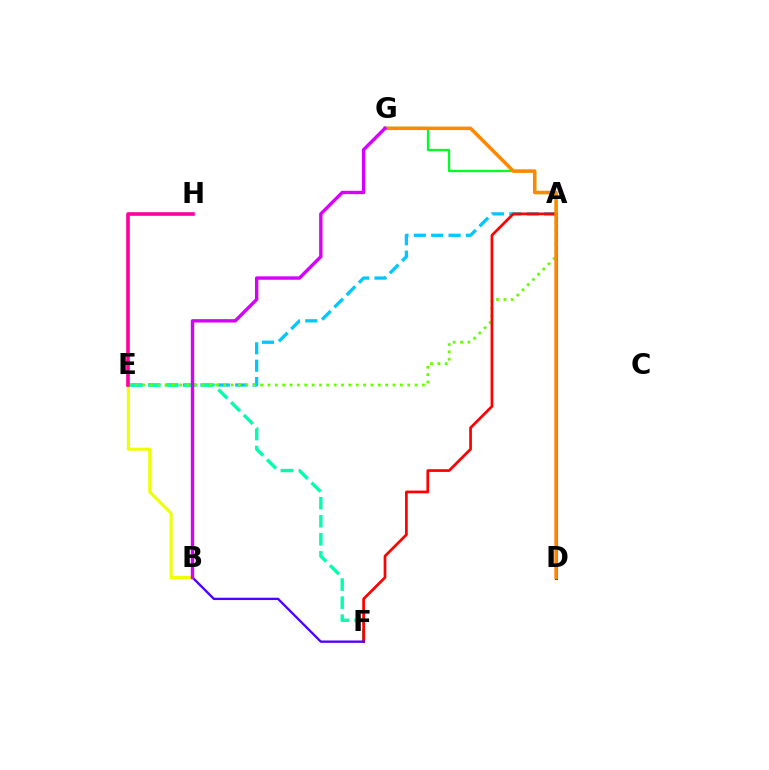{('A', 'E'): [{'color': '#00c7ff', 'line_style': 'dashed', 'thickness': 2.36}, {'color': '#66ff00', 'line_style': 'dotted', 'thickness': 2.0}], ('E', 'F'): [{'color': '#00ffaf', 'line_style': 'dashed', 'thickness': 2.45}], ('A', 'G'): [{'color': '#00ff27', 'line_style': 'solid', 'thickness': 1.67}], ('A', 'D'): [{'color': '#003fff', 'line_style': 'solid', 'thickness': 2.25}], ('A', 'F'): [{'color': '#ff0000', 'line_style': 'solid', 'thickness': 1.96}], ('B', 'F'): [{'color': '#4f00ff', 'line_style': 'solid', 'thickness': 1.68}], ('B', 'E'): [{'color': '#eeff00', 'line_style': 'solid', 'thickness': 2.16}], ('E', 'H'): [{'color': '#ff00a0', 'line_style': 'solid', 'thickness': 2.62}], ('D', 'G'): [{'color': '#ff8800', 'line_style': 'solid', 'thickness': 2.53}], ('B', 'G'): [{'color': '#d600ff', 'line_style': 'solid', 'thickness': 2.43}]}